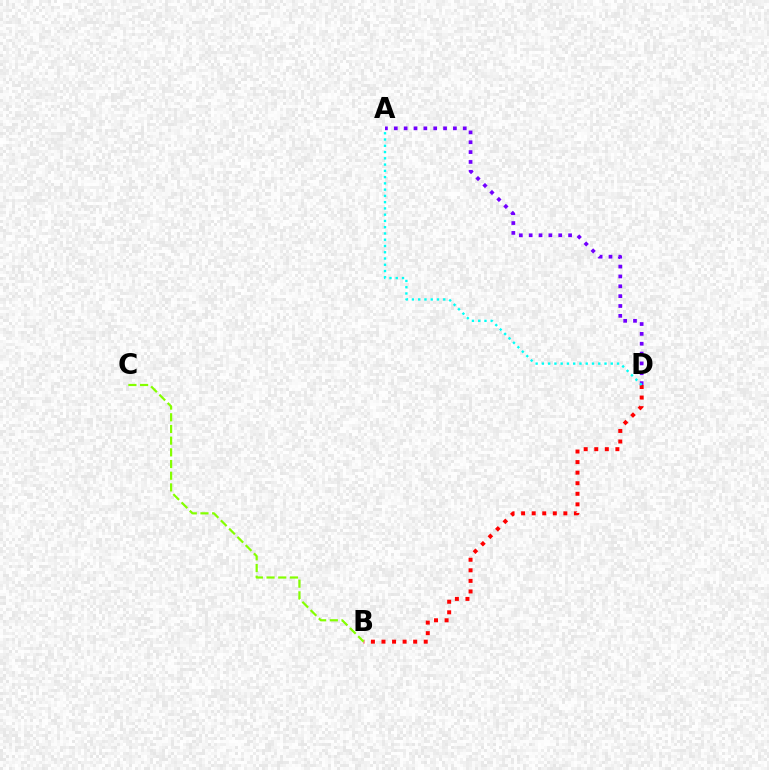{('A', 'D'): [{'color': '#7200ff', 'line_style': 'dotted', 'thickness': 2.68}, {'color': '#00fff6', 'line_style': 'dotted', 'thickness': 1.7}], ('B', 'D'): [{'color': '#ff0000', 'line_style': 'dotted', 'thickness': 2.87}], ('B', 'C'): [{'color': '#84ff00', 'line_style': 'dashed', 'thickness': 1.59}]}